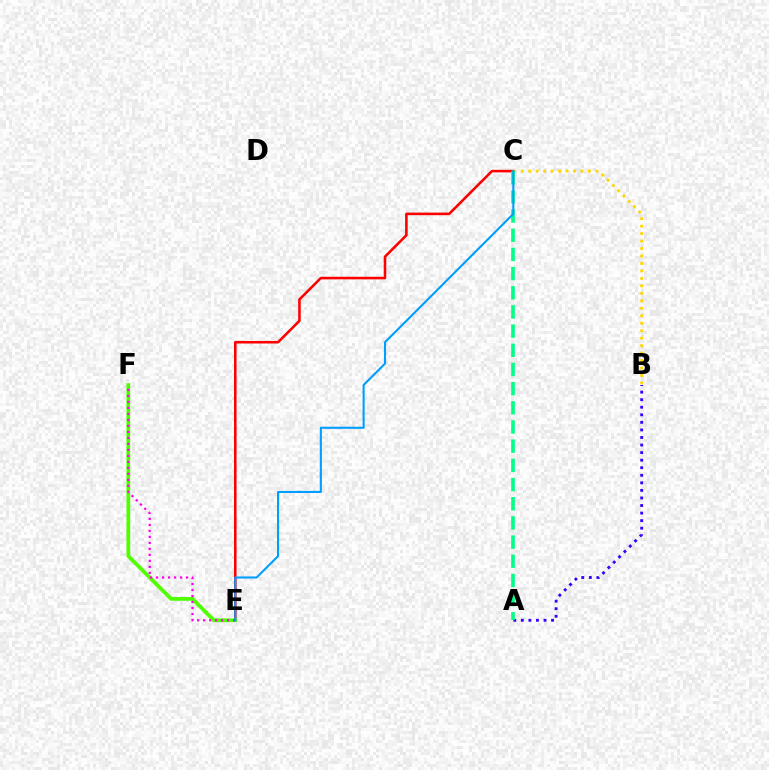{('C', 'E'): [{'color': '#ff0000', 'line_style': 'solid', 'thickness': 1.85}, {'color': '#009eff', 'line_style': 'solid', 'thickness': 1.51}], ('B', 'C'): [{'color': '#ffd500', 'line_style': 'dotted', 'thickness': 2.03}], ('A', 'B'): [{'color': '#3700ff', 'line_style': 'dotted', 'thickness': 2.05}], ('E', 'F'): [{'color': '#4fff00', 'line_style': 'solid', 'thickness': 2.69}, {'color': '#ff00ed', 'line_style': 'dotted', 'thickness': 1.63}], ('A', 'C'): [{'color': '#00ff86', 'line_style': 'dashed', 'thickness': 2.61}]}